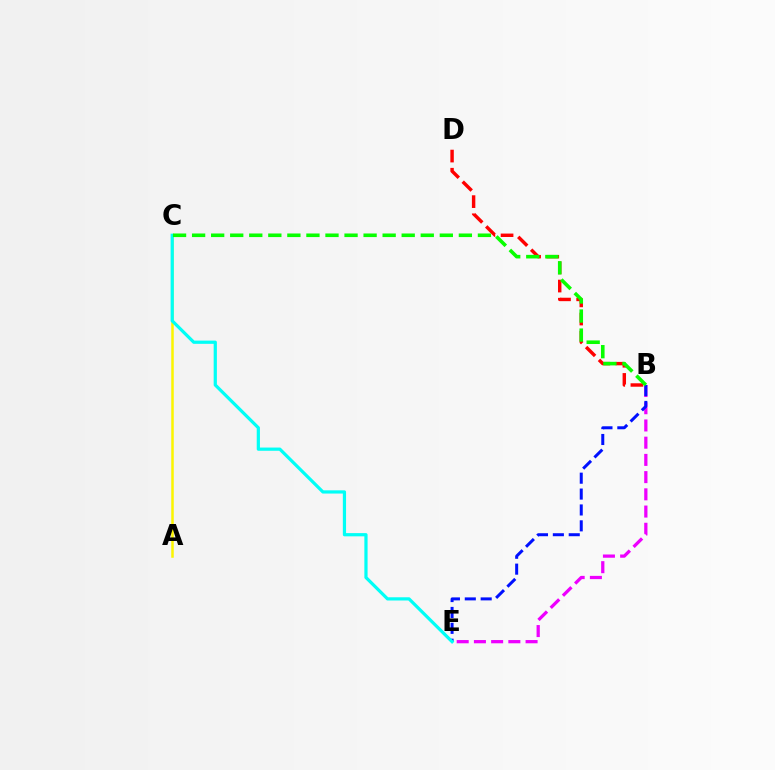{('B', 'E'): [{'color': '#ee00ff', 'line_style': 'dashed', 'thickness': 2.34}, {'color': '#0010ff', 'line_style': 'dashed', 'thickness': 2.16}], ('B', 'D'): [{'color': '#ff0000', 'line_style': 'dashed', 'thickness': 2.47}], ('A', 'C'): [{'color': '#fcf500', 'line_style': 'solid', 'thickness': 1.8}], ('C', 'E'): [{'color': '#00fff6', 'line_style': 'solid', 'thickness': 2.32}], ('B', 'C'): [{'color': '#08ff00', 'line_style': 'dashed', 'thickness': 2.59}]}